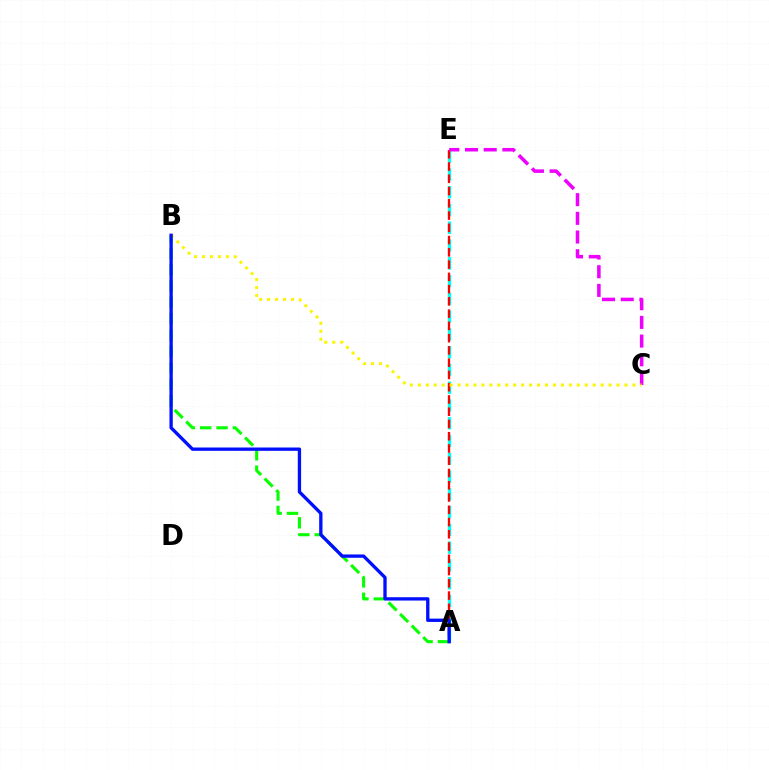{('A', 'E'): [{'color': '#00fff6', 'line_style': 'dashed', 'thickness': 2.41}, {'color': '#ff0000', 'line_style': 'dashed', 'thickness': 1.67}], ('C', 'E'): [{'color': '#ee00ff', 'line_style': 'dashed', 'thickness': 2.54}], ('A', 'B'): [{'color': '#08ff00', 'line_style': 'dashed', 'thickness': 2.22}, {'color': '#0010ff', 'line_style': 'solid', 'thickness': 2.39}], ('B', 'C'): [{'color': '#fcf500', 'line_style': 'dotted', 'thickness': 2.16}]}